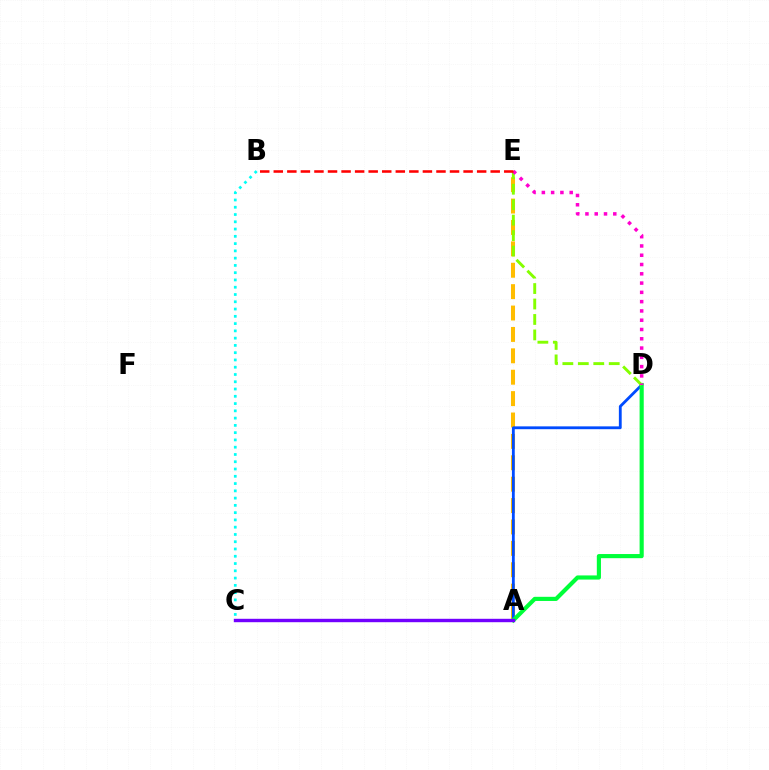{('A', 'E'): [{'color': '#ffbd00', 'line_style': 'dashed', 'thickness': 2.91}], ('A', 'D'): [{'color': '#004bff', 'line_style': 'solid', 'thickness': 2.03}, {'color': '#00ff39', 'line_style': 'solid', 'thickness': 2.98}], ('D', 'E'): [{'color': '#84ff00', 'line_style': 'dashed', 'thickness': 2.1}, {'color': '#ff00cf', 'line_style': 'dotted', 'thickness': 2.52}], ('A', 'C'): [{'color': '#7200ff', 'line_style': 'solid', 'thickness': 2.45}], ('B', 'C'): [{'color': '#00fff6', 'line_style': 'dotted', 'thickness': 1.98}], ('B', 'E'): [{'color': '#ff0000', 'line_style': 'dashed', 'thickness': 1.84}]}